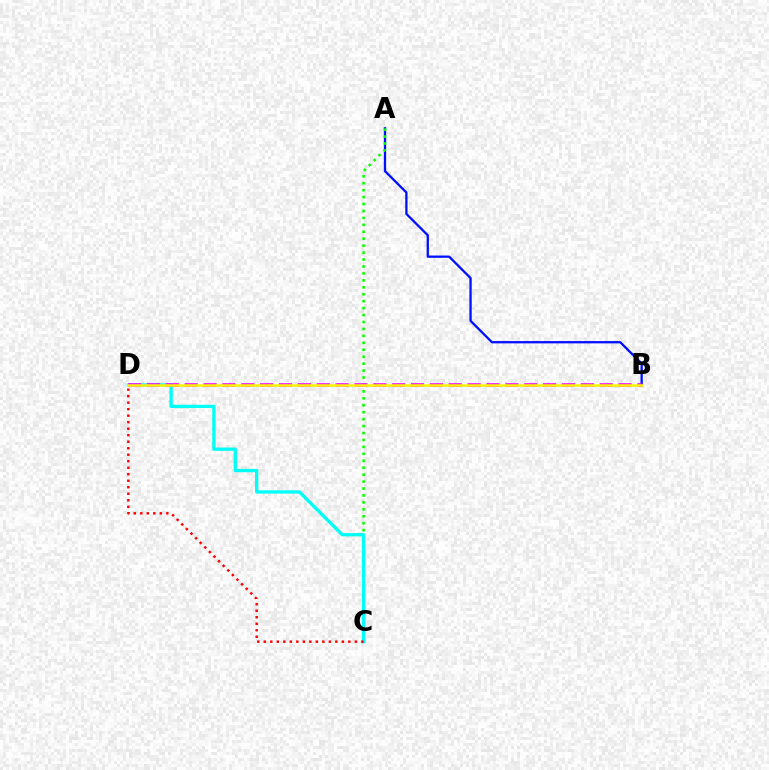{('A', 'B'): [{'color': '#0010ff', 'line_style': 'solid', 'thickness': 1.65}], ('A', 'C'): [{'color': '#08ff00', 'line_style': 'dotted', 'thickness': 1.89}], ('C', 'D'): [{'color': '#00fff6', 'line_style': 'solid', 'thickness': 2.37}, {'color': '#ff0000', 'line_style': 'dotted', 'thickness': 1.77}], ('B', 'D'): [{'color': '#ee00ff', 'line_style': 'dashed', 'thickness': 2.56}, {'color': '#fcf500', 'line_style': 'solid', 'thickness': 1.81}]}